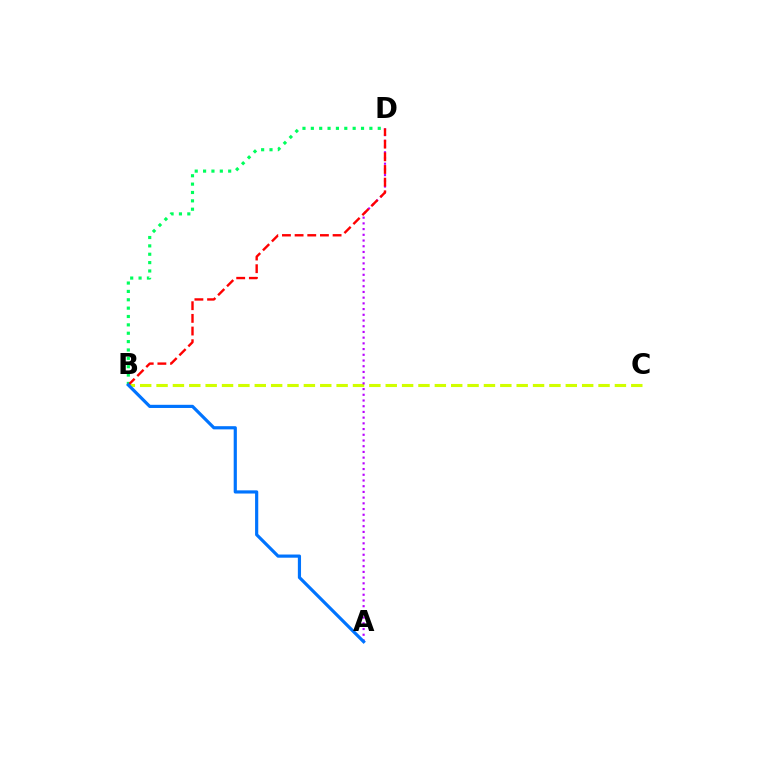{('B', 'D'): [{'color': '#00ff5c', 'line_style': 'dotted', 'thickness': 2.27}, {'color': '#ff0000', 'line_style': 'dashed', 'thickness': 1.72}], ('B', 'C'): [{'color': '#d1ff00', 'line_style': 'dashed', 'thickness': 2.22}], ('A', 'D'): [{'color': '#b900ff', 'line_style': 'dotted', 'thickness': 1.55}], ('A', 'B'): [{'color': '#0074ff', 'line_style': 'solid', 'thickness': 2.29}]}